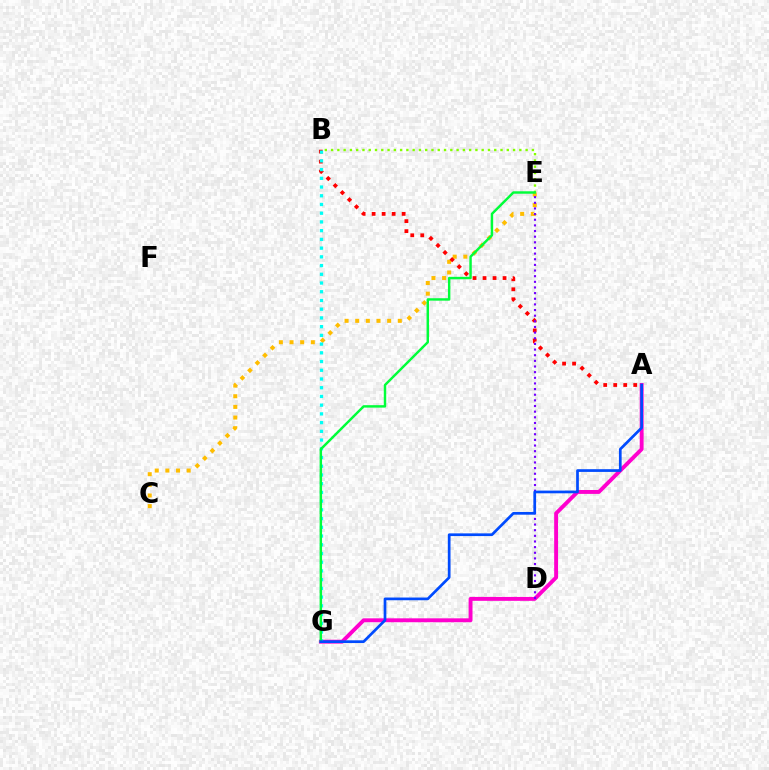{('C', 'E'): [{'color': '#ffbd00', 'line_style': 'dotted', 'thickness': 2.89}], ('B', 'E'): [{'color': '#84ff00', 'line_style': 'dotted', 'thickness': 1.7}], ('A', 'G'): [{'color': '#ff00cf', 'line_style': 'solid', 'thickness': 2.81}, {'color': '#004bff', 'line_style': 'solid', 'thickness': 1.95}], ('A', 'B'): [{'color': '#ff0000', 'line_style': 'dotted', 'thickness': 2.72}], ('B', 'G'): [{'color': '#00fff6', 'line_style': 'dotted', 'thickness': 2.37}], ('D', 'E'): [{'color': '#7200ff', 'line_style': 'dotted', 'thickness': 1.53}], ('E', 'G'): [{'color': '#00ff39', 'line_style': 'solid', 'thickness': 1.76}]}